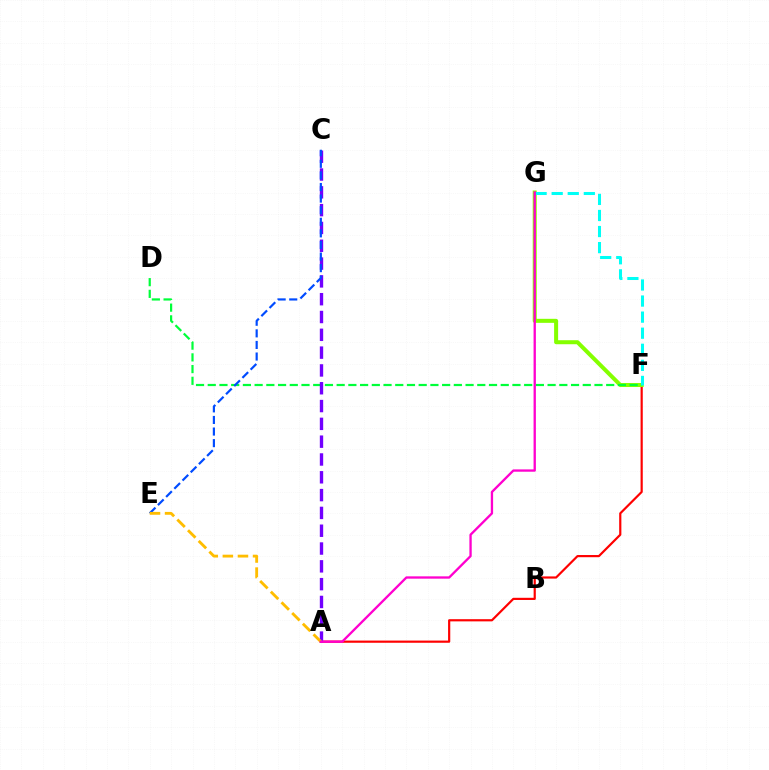{('A', 'F'): [{'color': '#ff0000', 'line_style': 'solid', 'thickness': 1.57}], ('F', 'G'): [{'color': '#84ff00', 'line_style': 'solid', 'thickness': 2.89}, {'color': '#00fff6', 'line_style': 'dashed', 'thickness': 2.18}], ('D', 'F'): [{'color': '#00ff39', 'line_style': 'dashed', 'thickness': 1.59}], ('A', 'C'): [{'color': '#7200ff', 'line_style': 'dashed', 'thickness': 2.42}], ('C', 'E'): [{'color': '#004bff', 'line_style': 'dashed', 'thickness': 1.57}], ('A', 'E'): [{'color': '#ffbd00', 'line_style': 'dashed', 'thickness': 2.05}], ('A', 'G'): [{'color': '#ff00cf', 'line_style': 'solid', 'thickness': 1.67}]}